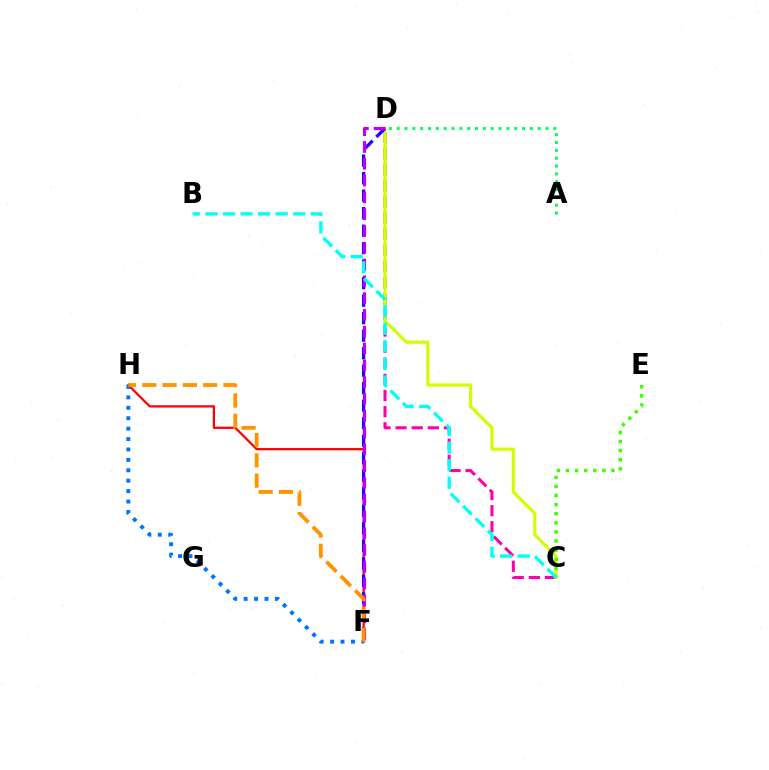{('C', 'D'): [{'color': '#ff00ac', 'line_style': 'dashed', 'thickness': 2.19}, {'color': '#d1ff00', 'line_style': 'solid', 'thickness': 2.28}], ('A', 'D'): [{'color': '#00ff5c', 'line_style': 'dotted', 'thickness': 2.13}], ('F', 'H'): [{'color': '#ff0000', 'line_style': 'solid', 'thickness': 1.62}, {'color': '#0074ff', 'line_style': 'dotted', 'thickness': 2.83}, {'color': '#ff9400', 'line_style': 'dashed', 'thickness': 2.76}], ('D', 'F'): [{'color': '#2500ff', 'line_style': 'dashed', 'thickness': 2.38}, {'color': '#b900ff', 'line_style': 'dashed', 'thickness': 2.28}], ('C', 'E'): [{'color': '#3dff00', 'line_style': 'dotted', 'thickness': 2.47}], ('B', 'C'): [{'color': '#00fff6', 'line_style': 'dashed', 'thickness': 2.38}]}